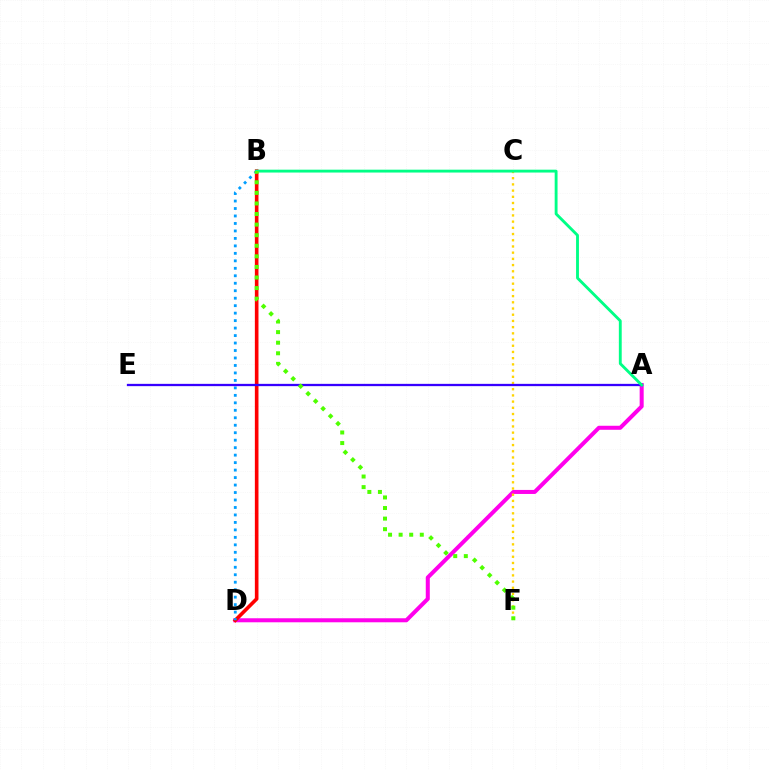{('A', 'D'): [{'color': '#ff00ed', 'line_style': 'solid', 'thickness': 2.9}], ('C', 'F'): [{'color': '#ffd500', 'line_style': 'dotted', 'thickness': 1.69}], ('B', 'D'): [{'color': '#ff0000', 'line_style': 'solid', 'thickness': 2.61}, {'color': '#009eff', 'line_style': 'dotted', 'thickness': 2.03}], ('A', 'E'): [{'color': '#3700ff', 'line_style': 'solid', 'thickness': 1.65}], ('A', 'B'): [{'color': '#00ff86', 'line_style': 'solid', 'thickness': 2.06}], ('B', 'F'): [{'color': '#4fff00', 'line_style': 'dotted', 'thickness': 2.87}]}